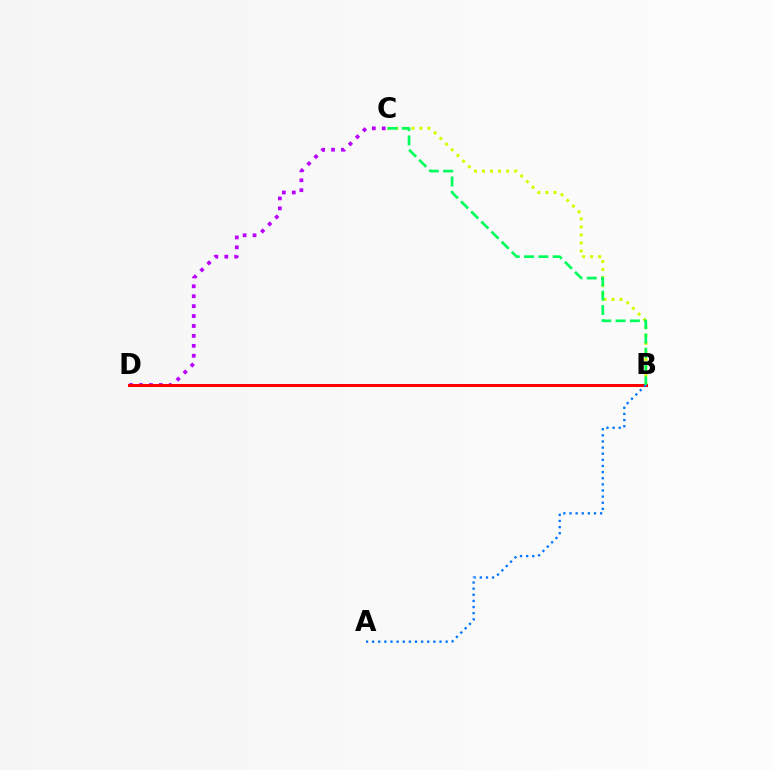{('B', 'C'): [{'color': '#d1ff00', 'line_style': 'dotted', 'thickness': 2.18}, {'color': '#00ff5c', 'line_style': 'dashed', 'thickness': 1.94}], ('C', 'D'): [{'color': '#b900ff', 'line_style': 'dotted', 'thickness': 2.7}], ('B', 'D'): [{'color': '#ff0000', 'line_style': 'solid', 'thickness': 2.15}], ('A', 'B'): [{'color': '#0074ff', 'line_style': 'dotted', 'thickness': 1.66}]}